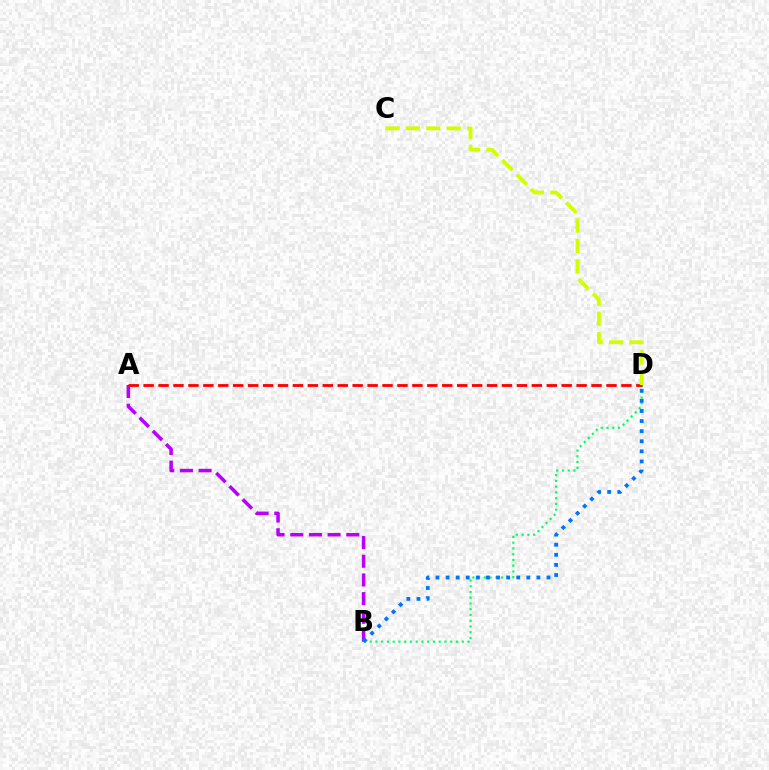{('B', 'D'): [{'color': '#00ff5c', 'line_style': 'dotted', 'thickness': 1.56}, {'color': '#0074ff', 'line_style': 'dotted', 'thickness': 2.74}], ('A', 'B'): [{'color': '#b900ff', 'line_style': 'dashed', 'thickness': 2.54}], ('A', 'D'): [{'color': '#ff0000', 'line_style': 'dashed', 'thickness': 2.03}], ('C', 'D'): [{'color': '#d1ff00', 'line_style': 'dashed', 'thickness': 2.77}]}